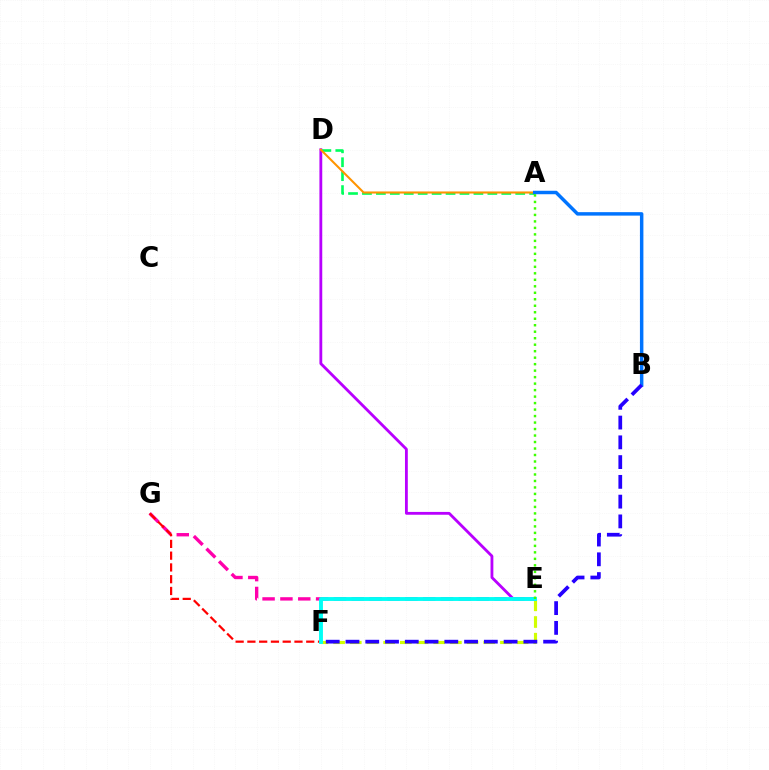{('E', 'G'): [{'color': '#ff00ac', 'line_style': 'dashed', 'thickness': 2.42}], ('E', 'F'): [{'color': '#d1ff00', 'line_style': 'dashed', 'thickness': 2.27}, {'color': '#00fff6', 'line_style': 'solid', 'thickness': 2.79}], ('A', 'D'): [{'color': '#00ff5c', 'line_style': 'dashed', 'thickness': 1.89}, {'color': '#ff9400', 'line_style': 'solid', 'thickness': 1.5}], ('F', 'G'): [{'color': '#ff0000', 'line_style': 'dashed', 'thickness': 1.6}], ('D', 'E'): [{'color': '#b900ff', 'line_style': 'solid', 'thickness': 2.03}], ('A', 'B'): [{'color': '#0074ff', 'line_style': 'solid', 'thickness': 2.49}], ('B', 'F'): [{'color': '#2500ff', 'line_style': 'dashed', 'thickness': 2.69}], ('A', 'E'): [{'color': '#3dff00', 'line_style': 'dotted', 'thickness': 1.76}]}